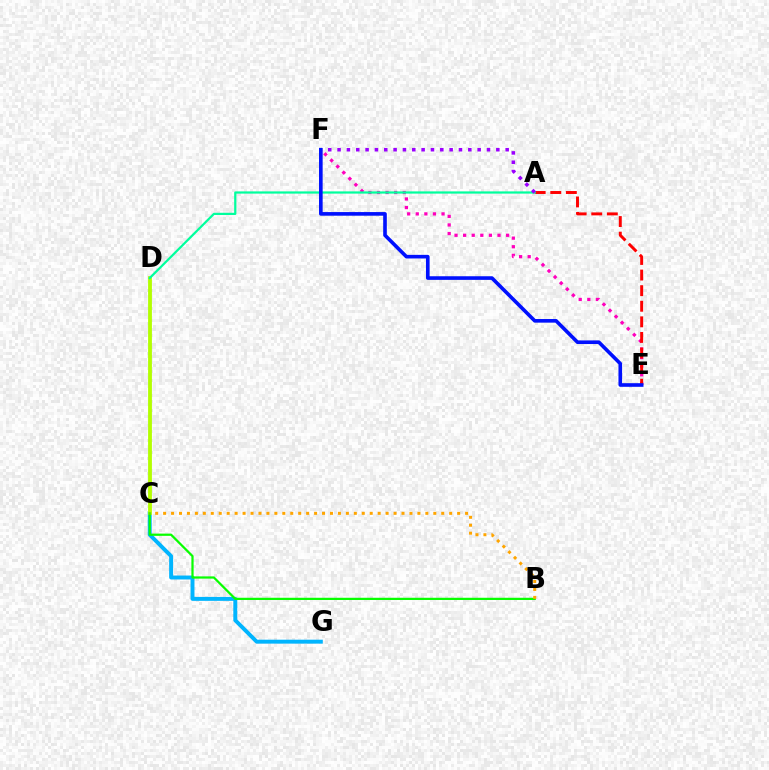{('E', 'F'): [{'color': '#ff00bd', 'line_style': 'dotted', 'thickness': 2.34}, {'color': '#0010ff', 'line_style': 'solid', 'thickness': 2.61}], ('A', 'E'): [{'color': '#ff0000', 'line_style': 'dashed', 'thickness': 2.12}], ('C', 'G'): [{'color': '#00b5ff', 'line_style': 'solid', 'thickness': 2.83}], ('C', 'D'): [{'color': '#b3ff00', 'line_style': 'solid', 'thickness': 2.74}], ('A', 'D'): [{'color': '#00ff9d', 'line_style': 'solid', 'thickness': 1.6}], ('B', 'C'): [{'color': '#08ff00', 'line_style': 'solid', 'thickness': 1.61}, {'color': '#ffa500', 'line_style': 'dotted', 'thickness': 2.16}], ('A', 'F'): [{'color': '#9b00ff', 'line_style': 'dotted', 'thickness': 2.54}]}